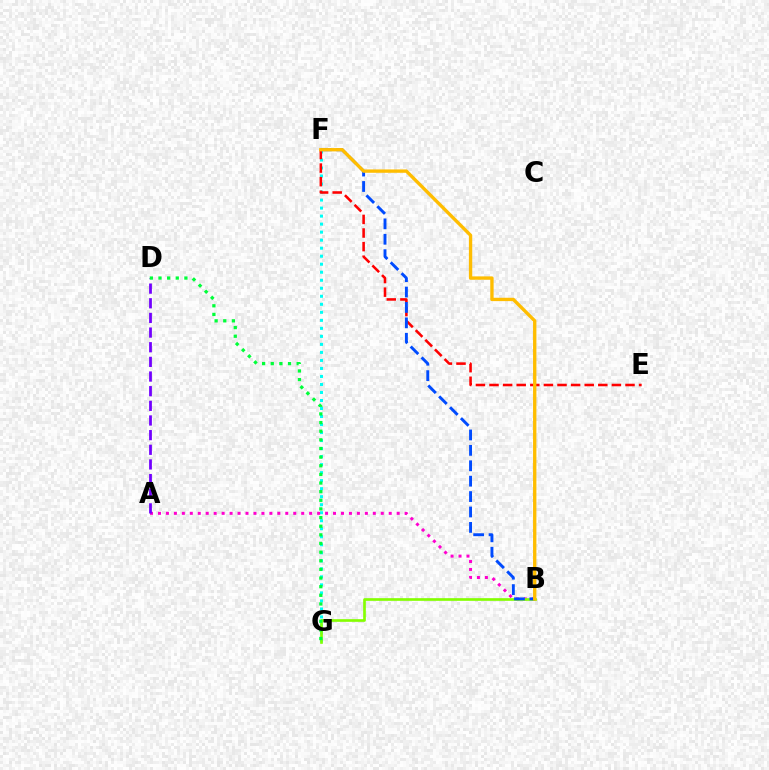{('F', 'G'): [{'color': '#00fff6', 'line_style': 'dotted', 'thickness': 2.18}], ('A', 'B'): [{'color': '#ff00cf', 'line_style': 'dotted', 'thickness': 2.16}], ('B', 'G'): [{'color': '#84ff00', 'line_style': 'solid', 'thickness': 1.92}], ('E', 'F'): [{'color': '#ff0000', 'line_style': 'dashed', 'thickness': 1.85}], ('A', 'D'): [{'color': '#7200ff', 'line_style': 'dashed', 'thickness': 1.99}], ('D', 'G'): [{'color': '#00ff39', 'line_style': 'dotted', 'thickness': 2.35}], ('B', 'F'): [{'color': '#004bff', 'line_style': 'dashed', 'thickness': 2.09}, {'color': '#ffbd00', 'line_style': 'solid', 'thickness': 2.41}]}